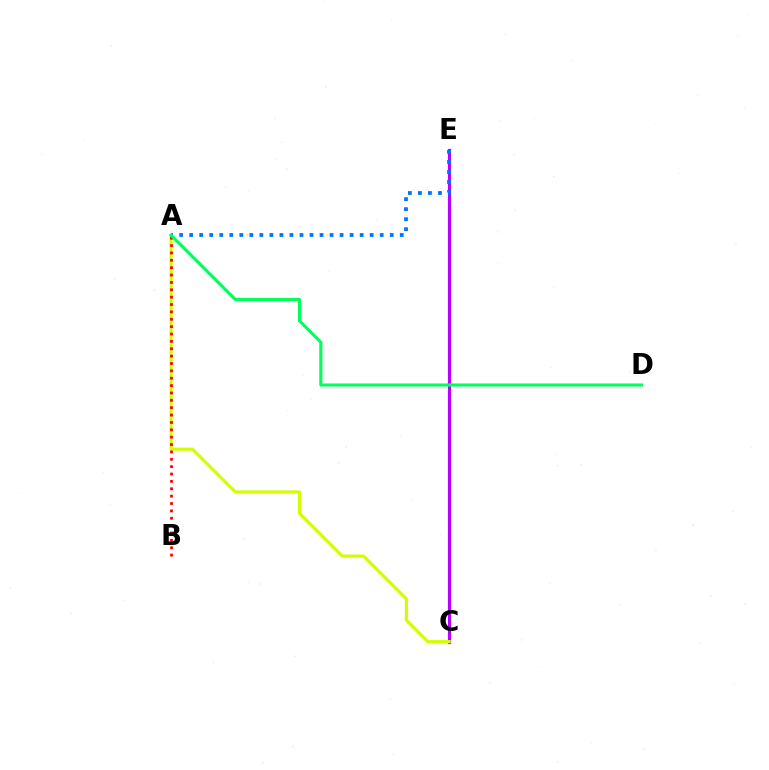{('C', 'E'): [{'color': '#b900ff', 'line_style': 'solid', 'thickness': 2.27}], ('A', 'C'): [{'color': '#d1ff00', 'line_style': 'solid', 'thickness': 2.28}], ('A', 'B'): [{'color': '#ff0000', 'line_style': 'dotted', 'thickness': 2.0}], ('A', 'E'): [{'color': '#0074ff', 'line_style': 'dotted', 'thickness': 2.72}], ('A', 'D'): [{'color': '#00ff5c', 'line_style': 'solid', 'thickness': 2.21}]}